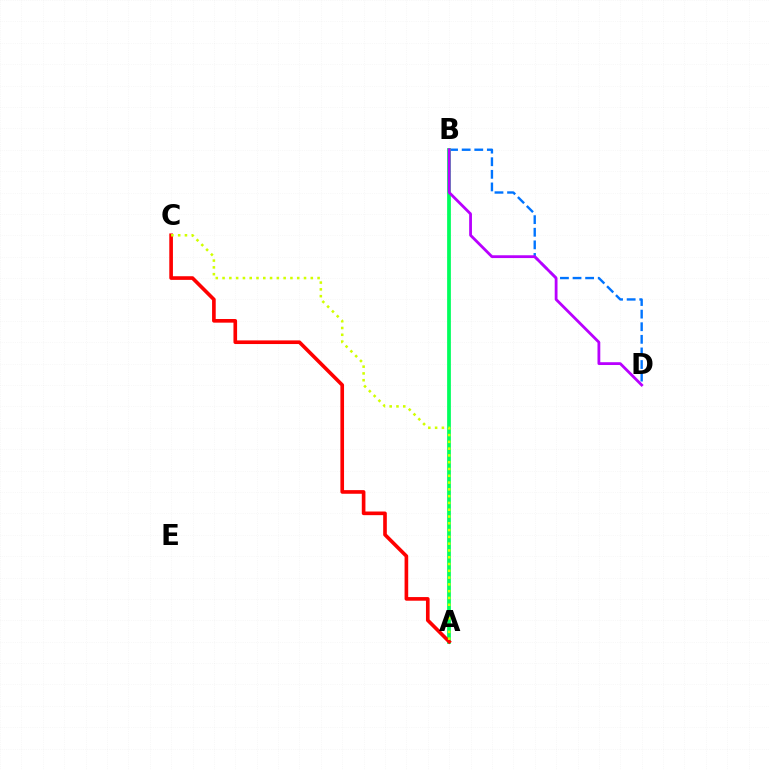{('B', 'D'): [{'color': '#0074ff', 'line_style': 'dashed', 'thickness': 1.71}, {'color': '#b900ff', 'line_style': 'solid', 'thickness': 2.02}], ('A', 'B'): [{'color': '#00ff5c', 'line_style': 'solid', 'thickness': 2.7}], ('A', 'C'): [{'color': '#ff0000', 'line_style': 'solid', 'thickness': 2.62}, {'color': '#d1ff00', 'line_style': 'dotted', 'thickness': 1.84}]}